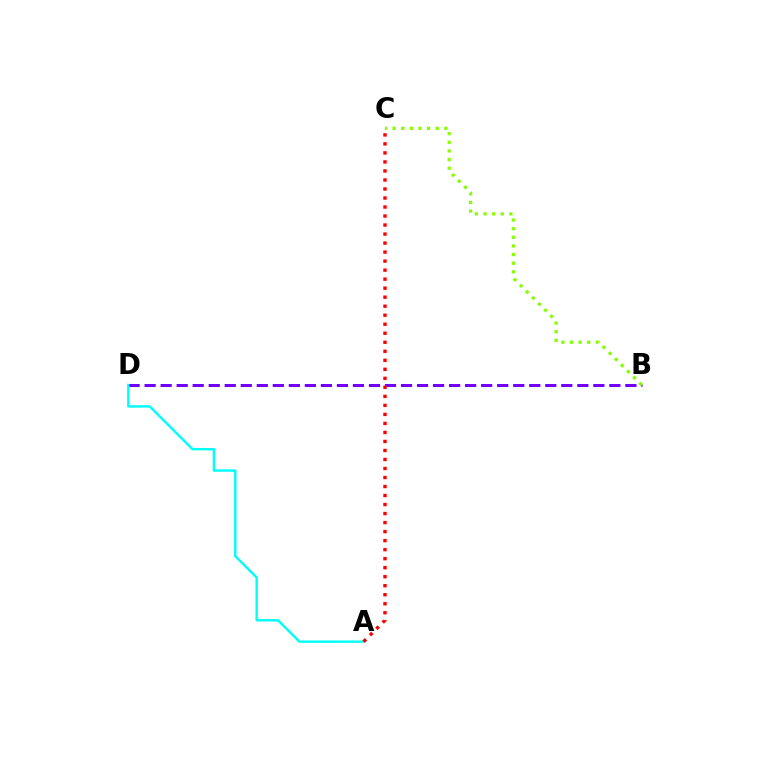{('B', 'D'): [{'color': '#7200ff', 'line_style': 'dashed', 'thickness': 2.18}], ('A', 'D'): [{'color': '#00fff6', 'line_style': 'solid', 'thickness': 1.74}], ('A', 'C'): [{'color': '#ff0000', 'line_style': 'dotted', 'thickness': 2.45}], ('B', 'C'): [{'color': '#84ff00', 'line_style': 'dotted', 'thickness': 2.34}]}